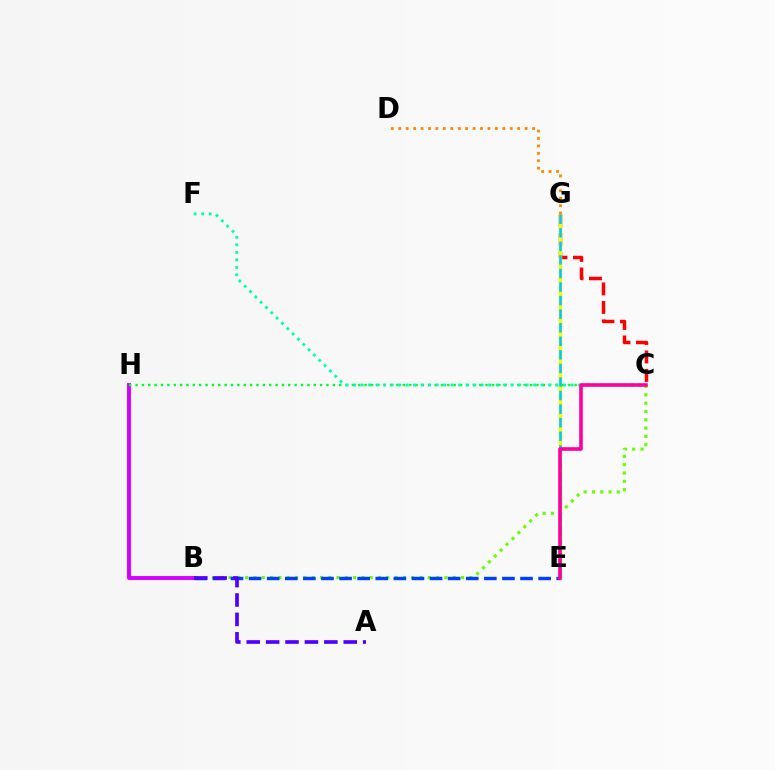{('B', 'C'): [{'color': '#66ff00', 'line_style': 'dotted', 'thickness': 2.26}], ('C', 'G'): [{'color': '#ff0000', 'line_style': 'dashed', 'thickness': 2.51}], ('E', 'G'): [{'color': '#eeff00', 'line_style': 'solid', 'thickness': 2.47}, {'color': '#00c7ff', 'line_style': 'dashed', 'thickness': 1.84}], ('B', 'H'): [{'color': '#d600ff', 'line_style': 'solid', 'thickness': 2.82}], ('B', 'E'): [{'color': '#003fff', 'line_style': 'dashed', 'thickness': 2.46}], ('D', 'G'): [{'color': '#ff8800', 'line_style': 'dotted', 'thickness': 2.02}], ('C', 'H'): [{'color': '#00ff27', 'line_style': 'dotted', 'thickness': 1.73}], ('A', 'B'): [{'color': '#4f00ff', 'line_style': 'dashed', 'thickness': 2.64}], ('C', 'F'): [{'color': '#00ffaf', 'line_style': 'dotted', 'thickness': 2.04}], ('C', 'E'): [{'color': '#ff00a0', 'line_style': 'solid', 'thickness': 2.6}]}